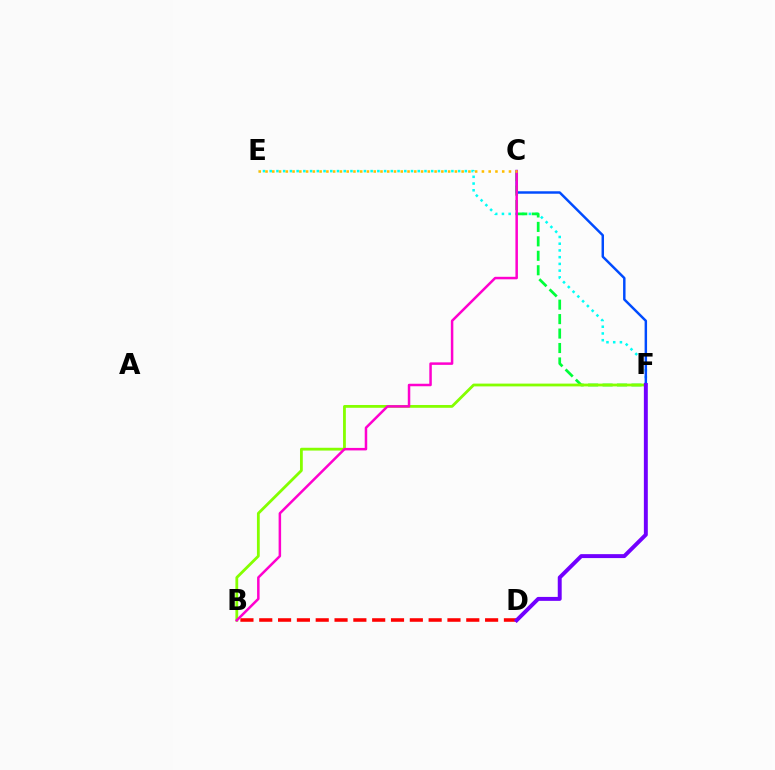{('B', 'D'): [{'color': '#ff0000', 'line_style': 'dashed', 'thickness': 2.56}], ('E', 'F'): [{'color': '#00fff6', 'line_style': 'dotted', 'thickness': 1.83}], ('C', 'F'): [{'color': '#004bff', 'line_style': 'solid', 'thickness': 1.77}, {'color': '#00ff39', 'line_style': 'dashed', 'thickness': 1.96}], ('B', 'F'): [{'color': '#84ff00', 'line_style': 'solid', 'thickness': 2.01}], ('B', 'C'): [{'color': '#ff00cf', 'line_style': 'solid', 'thickness': 1.8}], ('C', 'E'): [{'color': '#ffbd00', 'line_style': 'dotted', 'thickness': 1.84}], ('D', 'F'): [{'color': '#7200ff', 'line_style': 'solid', 'thickness': 2.84}]}